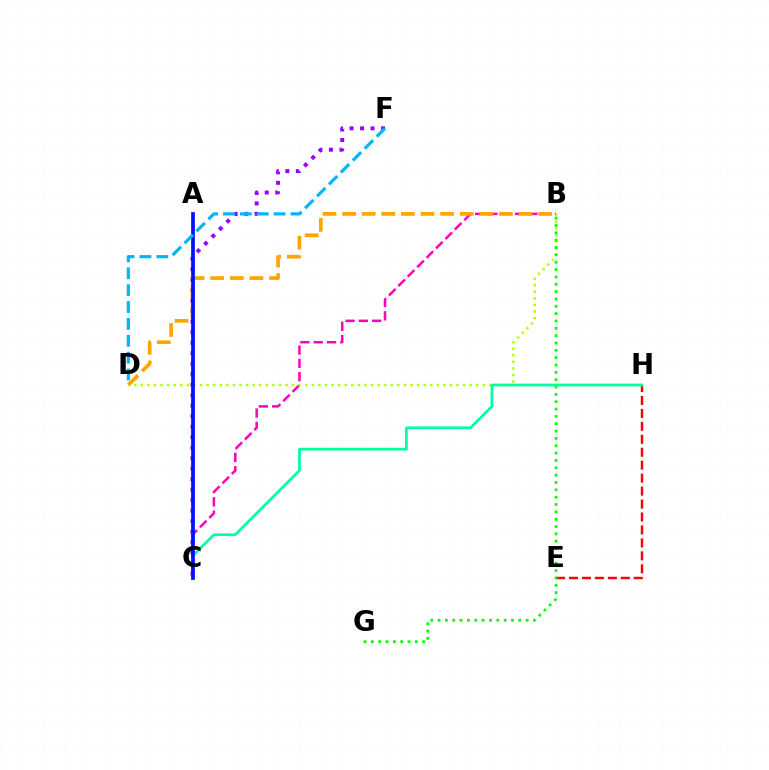{('C', 'F'): [{'color': '#9b00ff', 'line_style': 'dotted', 'thickness': 2.85}], ('E', 'H'): [{'color': '#ff0000', 'line_style': 'dashed', 'thickness': 1.76}], ('B', 'C'): [{'color': '#ff00bd', 'line_style': 'dashed', 'thickness': 1.81}], ('B', 'D'): [{'color': '#b3ff00', 'line_style': 'dotted', 'thickness': 1.79}, {'color': '#ffa500', 'line_style': 'dashed', 'thickness': 2.66}], ('C', 'H'): [{'color': '#00ff9d', 'line_style': 'solid', 'thickness': 1.97}], ('A', 'C'): [{'color': '#0010ff', 'line_style': 'solid', 'thickness': 2.67}], ('B', 'G'): [{'color': '#08ff00', 'line_style': 'dotted', 'thickness': 1.99}], ('D', 'F'): [{'color': '#00b5ff', 'line_style': 'dashed', 'thickness': 2.29}]}